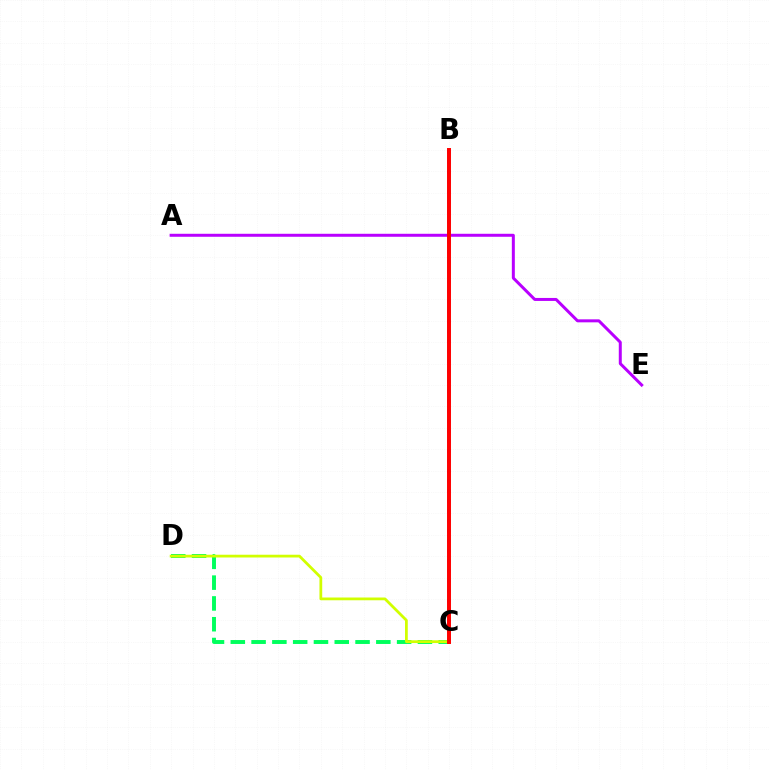{('B', 'C'): [{'color': '#0074ff', 'line_style': 'dotted', 'thickness': 2.71}, {'color': '#ff0000', 'line_style': 'solid', 'thickness': 2.85}], ('C', 'D'): [{'color': '#00ff5c', 'line_style': 'dashed', 'thickness': 2.82}, {'color': '#d1ff00', 'line_style': 'solid', 'thickness': 1.99}], ('A', 'E'): [{'color': '#b900ff', 'line_style': 'solid', 'thickness': 2.16}]}